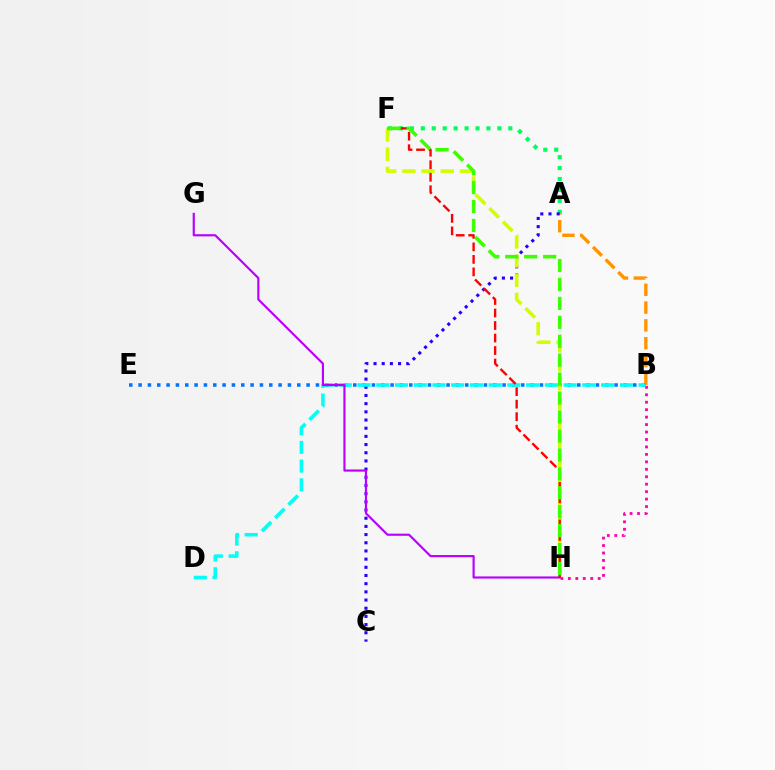{('A', 'F'): [{'color': '#00ff5c', 'line_style': 'dotted', 'thickness': 2.97}], ('A', 'B'): [{'color': '#ff9400', 'line_style': 'dashed', 'thickness': 2.42}], ('B', 'E'): [{'color': '#0074ff', 'line_style': 'dotted', 'thickness': 2.54}], ('A', 'C'): [{'color': '#2500ff', 'line_style': 'dotted', 'thickness': 2.22}], ('B', 'H'): [{'color': '#ff00ac', 'line_style': 'dotted', 'thickness': 2.03}], ('F', 'H'): [{'color': '#d1ff00', 'line_style': 'dashed', 'thickness': 2.6}, {'color': '#ff0000', 'line_style': 'dashed', 'thickness': 1.7}, {'color': '#3dff00', 'line_style': 'dashed', 'thickness': 2.57}], ('B', 'D'): [{'color': '#00fff6', 'line_style': 'dashed', 'thickness': 2.55}], ('G', 'H'): [{'color': '#b900ff', 'line_style': 'solid', 'thickness': 1.55}]}